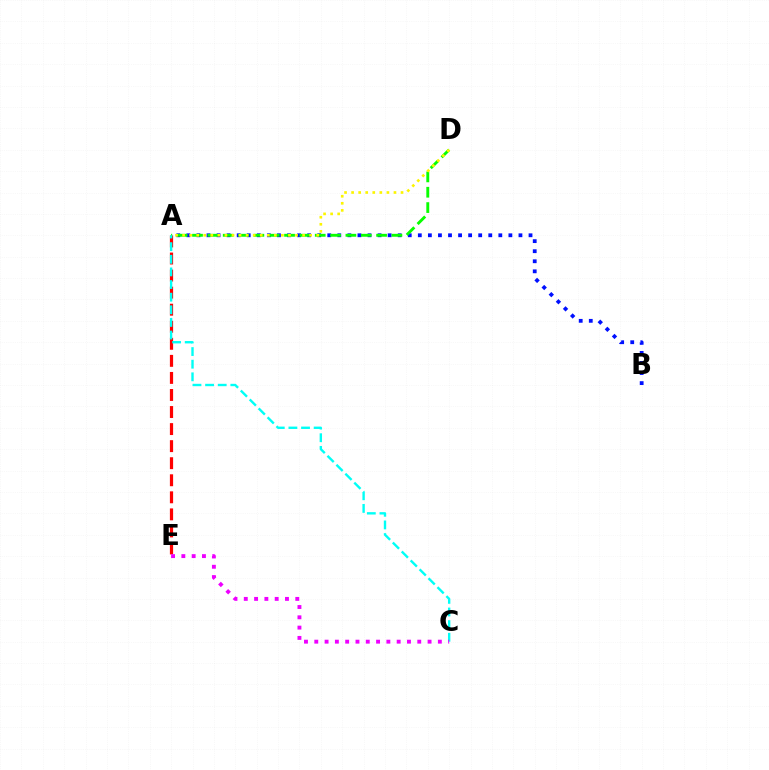{('A', 'B'): [{'color': '#0010ff', 'line_style': 'dotted', 'thickness': 2.73}], ('A', 'E'): [{'color': '#ff0000', 'line_style': 'dashed', 'thickness': 2.32}], ('A', 'D'): [{'color': '#08ff00', 'line_style': 'dashed', 'thickness': 2.08}, {'color': '#fcf500', 'line_style': 'dotted', 'thickness': 1.92}], ('A', 'C'): [{'color': '#00fff6', 'line_style': 'dashed', 'thickness': 1.72}], ('C', 'E'): [{'color': '#ee00ff', 'line_style': 'dotted', 'thickness': 2.8}]}